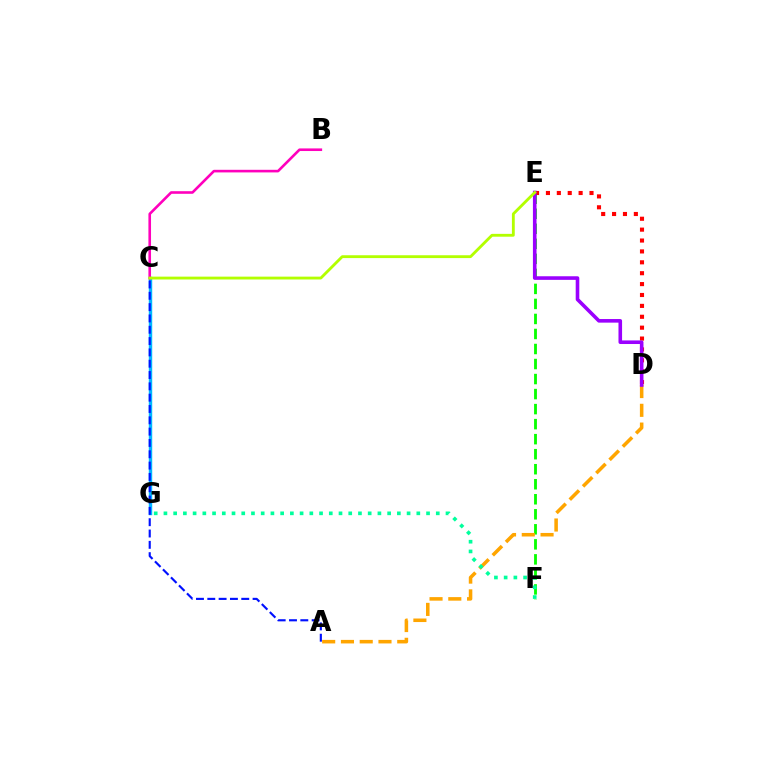{('E', 'F'): [{'color': '#08ff00', 'line_style': 'dashed', 'thickness': 2.04}], ('C', 'G'): [{'color': '#00b5ff', 'line_style': 'solid', 'thickness': 2.47}], ('A', 'D'): [{'color': '#ffa500', 'line_style': 'dashed', 'thickness': 2.55}], ('D', 'E'): [{'color': '#ff0000', 'line_style': 'dotted', 'thickness': 2.96}, {'color': '#9b00ff', 'line_style': 'solid', 'thickness': 2.59}], ('B', 'C'): [{'color': '#ff00bd', 'line_style': 'solid', 'thickness': 1.88}], ('F', 'G'): [{'color': '#00ff9d', 'line_style': 'dotted', 'thickness': 2.64}], ('C', 'E'): [{'color': '#b3ff00', 'line_style': 'solid', 'thickness': 2.05}], ('A', 'C'): [{'color': '#0010ff', 'line_style': 'dashed', 'thickness': 1.54}]}